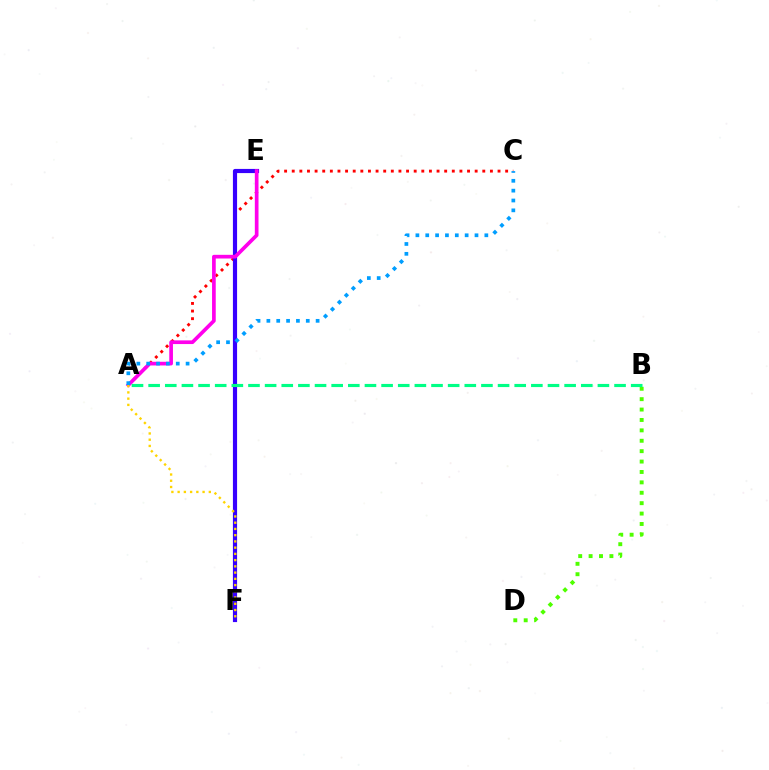{('B', 'D'): [{'color': '#4fff00', 'line_style': 'dotted', 'thickness': 2.83}], ('A', 'C'): [{'color': '#ff0000', 'line_style': 'dotted', 'thickness': 2.07}, {'color': '#009eff', 'line_style': 'dotted', 'thickness': 2.68}], ('E', 'F'): [{'color': '#3700ff', 'line_style': 'solid', 'thickness': 3.0}], ('A', 'E'): [{'color': '#ff00ed', 'line_style': 'solid', 'thickness': 2.65}], ('A', 'B'): [{'color': '#00ff86', 'line_style': 'dashed', 'thickness': 2.26}], ('A', 'F'): [{'color': '#ffd500', 'line_style': 'dotted', 'thickness': 1.69}]}